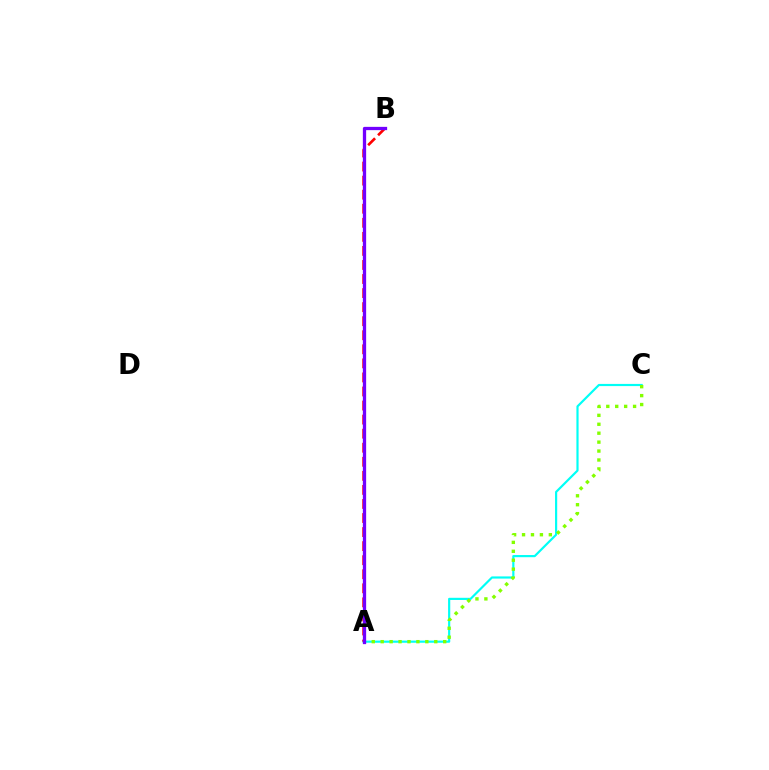{('A', 'C'): [{'color': '#00fff6', 'line_style': 'solid', 'thickness': 1.57}, {'color': '#84ff00', 'line_style': 'dotted', 'thickness': 2.43}], ('A', 'B'): [{'color': '#ff0000', 'line_style': 'dashed', 'thickness': 1.91}, {'color': '#7200ff', 'line_style': 'solid', 'thickness': 2.36}]}